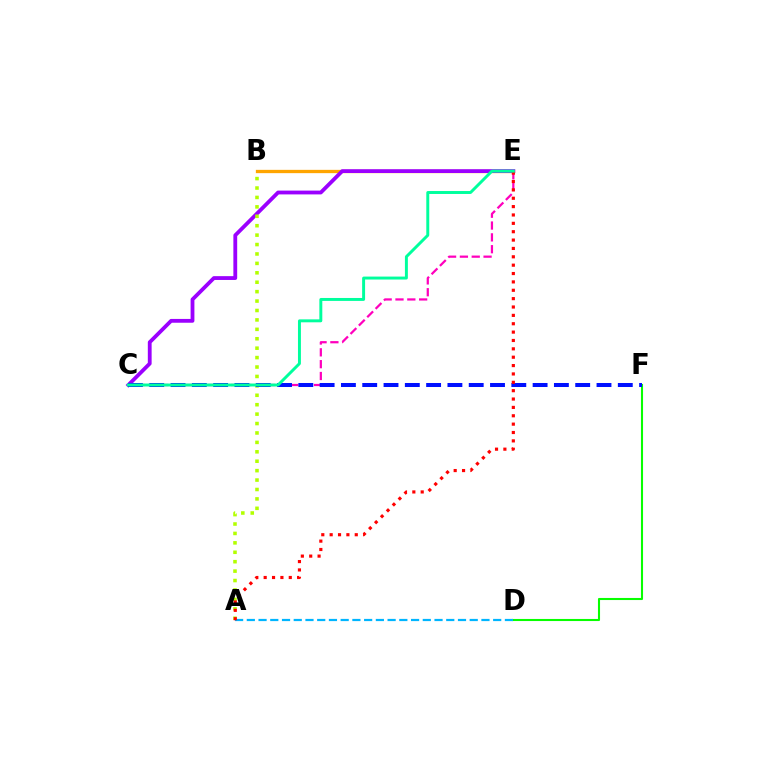{('B', 'E'): [{'color': '#ffa500', 'line_style': 'solid', 'thickness': 2.37}], ('C', 'E'): [{'color': '#9b00ff', 'line_style': 'solid', 'thickness': 2.74}, {'color': '#ff00bd', 'line_style': 'dashed', 'thickness': 1.61}, {'color': '#00ff9d', 'line_style': 'solid', 'thickness': 2.12}], ('D', 'F'): [{'color': '#08ff00', 'line_style': 'solid', 'thickness': 1.5}], ('A', 'B'): [{'color': '#b3ff00', 'line_style': 'dotted', 'thickness': 2.56}], ('C', 'F'): [{'color': '#0010ff', 'line_style': 'dashed', 'thickness': 2.89}], ('A', 'D'): [{'color': '#00b5ff', 'line_style': 'dashed', 'thickness': 1.59}], ('A', 'E'): [{'color': '#ff0000', 'line_style': 'dotted', 'thickness': 2.27}]}